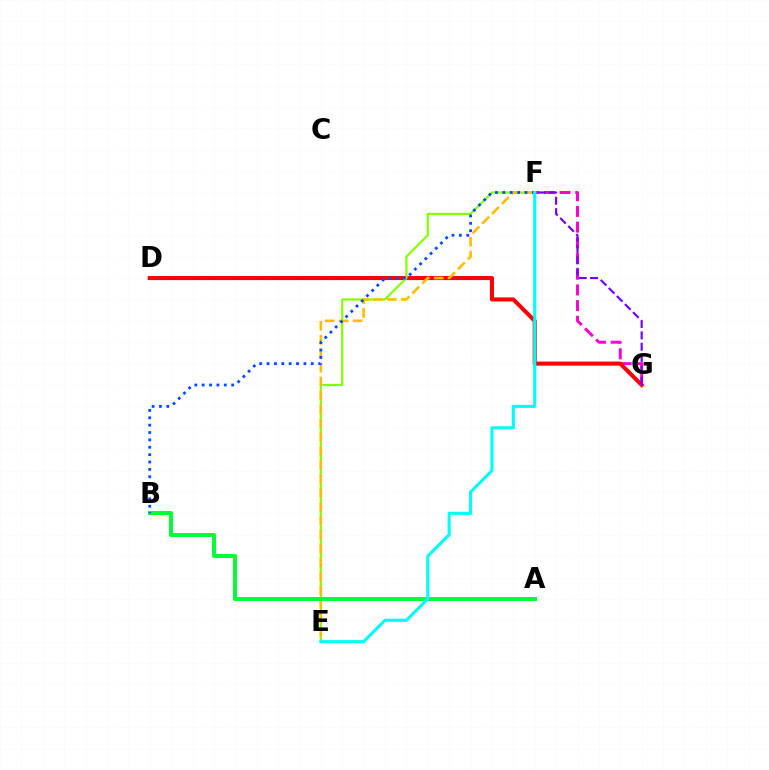{('F', 'G'): [{'color': '#ff00cf', 'line_style': 'dashed', 'thickness': 2.13}, {'color': '#7200ff', 'line_style': 'dashed', 'thickness': 1.55}], ('D', 'G'): [{'color': '#ff0000', 'line_style': 'solid', 'thickness': 2.92}], ('E', 'F'): [{'color': '#84ff00', 'line_style': 'solid', 'thickness': 1.57}, {'color': '#ffbd00', 'line_style': 'dashed', 'thickness': 1.89}, {'color': '#00fff6', 'line_style': 'solid', 'thickness': 2.23}], ('A', 'B'): [{'color': '#00ff39', 'line_style': 'solid', 'thickness': 2.86}], ('B', 'F'): [{'color': '#004bff', 'line_style': 'dotted', 'thickness': 2.0}]}